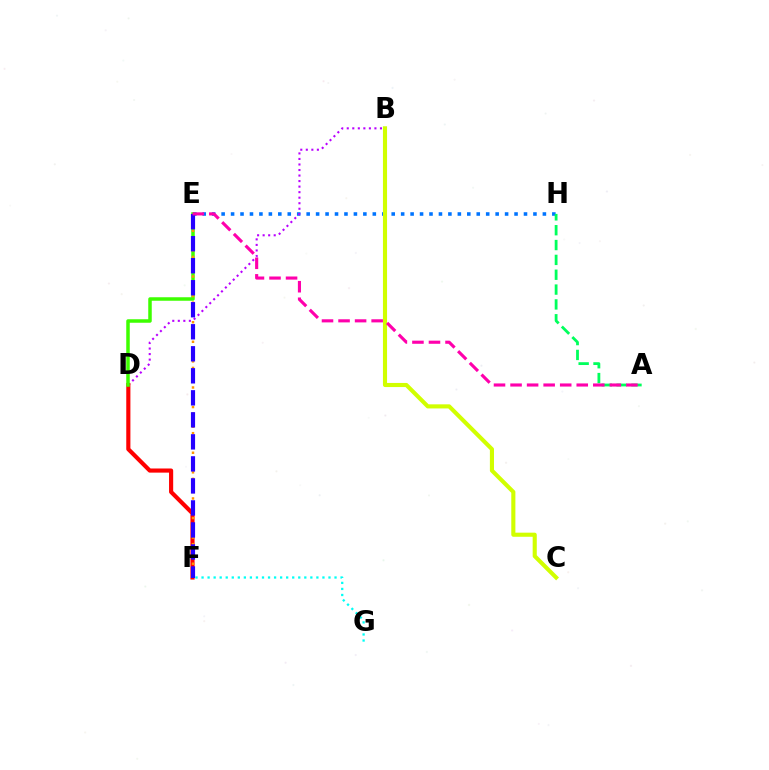{('E', 'H'): [{'color': '#0074ff', 'line_style': 'dotted', 'thickness': 2.57}], ('A', 'H'): [{'color': '#00ff5c', 'line_style': 'dashed', 'thickness': 2.02}], ('B', 'D'): [{'color': '#b900ff', 'line_style': 'dotted', 'thickness': 1.5}], ('D', 'F'): [{'color': '#ff0000', 'line_style': 'solid', 'thickness': 2.98}], ('D', 'E'): [{'color': '#3dff00', 'line_style': 'solid', 'thickness': 2.52}], ('B', 'C'): [{'color': '#d1ff00', 'line_style': 'solid', 'thickness': 2.96}], ('E', 'F'): [{'color': '#ff9400', 'line_style': 'dotted', 'thickness': 1.77}, {'color': '#2500ff', 'line_style': 'dashed', 'thickness': 2.99}], ('F', 'G'): [{'color': '#00fff6', 'line_style': 'dotted', 'thickness': 1.64}], ('A', 'E'): [{'color': '#ff00ac', 'line_style': 'dashed', 'thickness': 2.25}]}